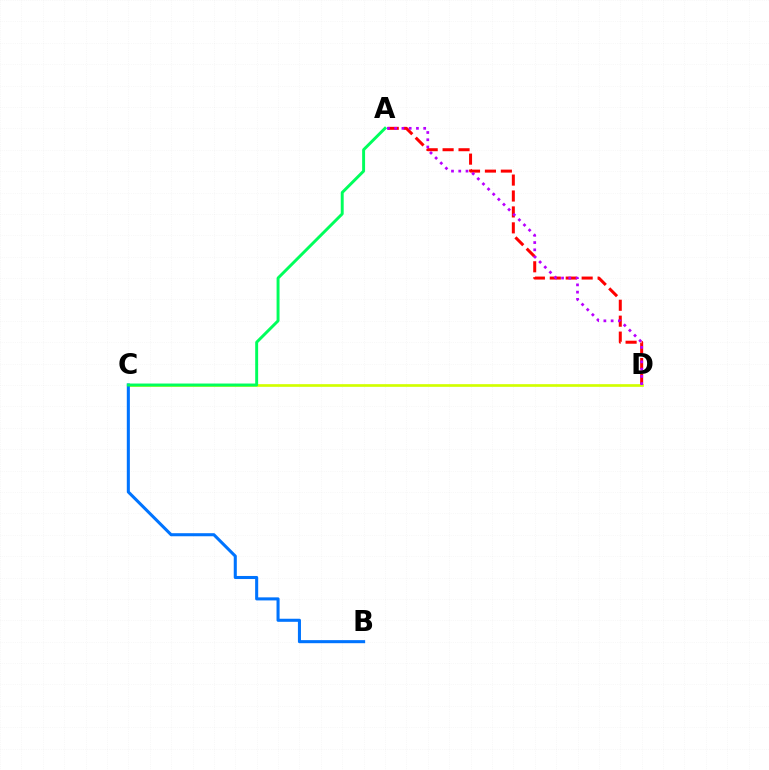{('A', 'D'): [{'color': '#ff0000', 'line_style': 'dashed', 'thickness': 2.16}, {'color': '#b900ff', 'line_style': 'dotted', 'thickness': 1.97}], ('C', 'D'): [{'color': '#d1ff00', 'line_style': 'solid', 'thickness': 1.93}], ('B', 'C'): [{'color': '#0074ff', 'line_style': 'solid', 'thickness': 2.2}], ('A', 'C'): [{'color': '#00ff5c', 'line_style': 'solid', 'thickness': 2.11}]}